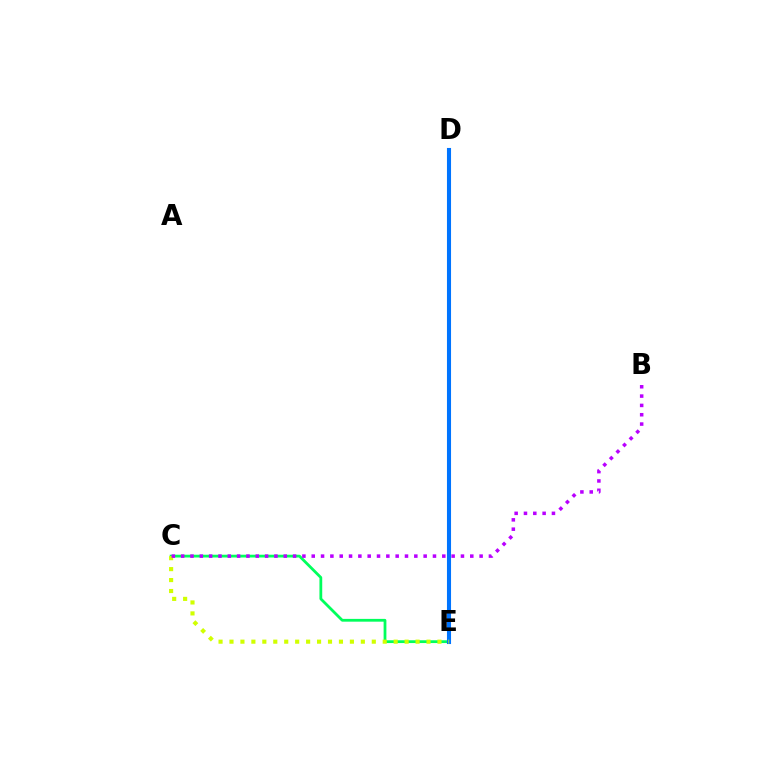{('C', 'E'): [{'color': '#00ff5c', 'line_style': 'solid', 'thickness': 2.0}, {'color': '#d1ff00', 'line_style': 'dotted', 'thickness': 2.97}], ('D', 'E'): [{'color': '#ff0000', 'line_style': 'solid', 'thickness': 2.83}, {'color': '#0074ff', 'line_style': 'solid', 'thickness': 2.94}], ('B', 'C'): [{'color': '#b900ff', 'line_style': 'dotted', 'thickness': 2.53}]}